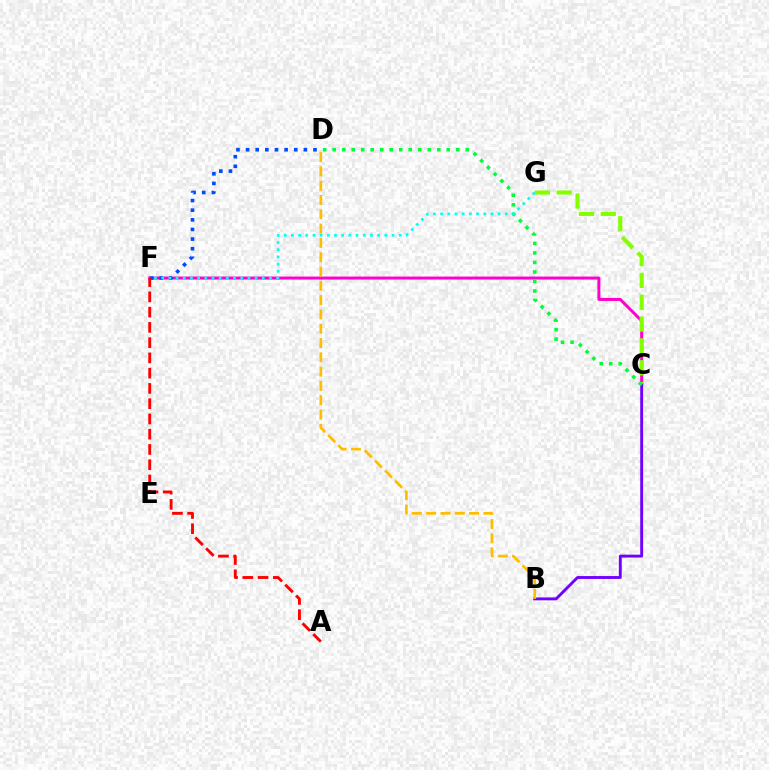{('C', 'F'): [{'color': '#ff00cf', 'line_style': 'solid', 'thickness': 2.16}], ('D', 'F'): [{'color': '#004bff', 'line_style': 'dotted', 'thickness': 2.62}], ('C', 'G'): [{'color': '#84ff00', 'line_style': 'dashed', 'thickness': 2.97}], ('A', 'F'): [{'color': '#ff0000', 'line_style': 'dashed', 'thickness': 2.07}], ('B', 'C'): [{'color': '#7200ff', 'line_style': 'solid', 'thickness': 2.08}], ('C', 'D'): [{'color': '#00ff39', 'line_style': 'dotted', 'thickness': 2.58}], ('F', 'G'): [{'color': '#00fff6', 'line_style': 'dotted', 'thickness': 1.95}], ('B', 'D'): [{'color': '#ffbd00', 'line_style': 'dashed', 'thickness': 1.94}]}